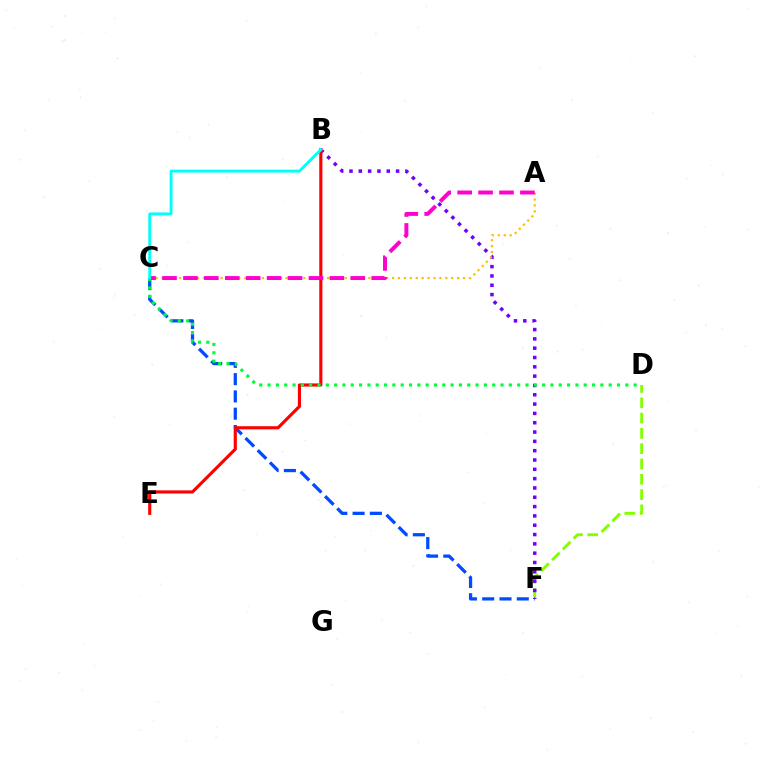{('D', 'F'): [{'color': '#84ff00', 'line_style': 'dashed', 'thickness': 2.08}], ('C', 'F'): [{'color': '#004bff', 'line_style': 'dashed', 'thickness': 2.35}], ('B', 'F'): [{'color': '#7200ff', 'line_style': 'dotted', 'thickness': 2.53}], ('A', 'C'): [{'color': '#ffbd00', 'line_style': 'dotted', 'thickness': 1.61}, {'color': '#ff00cf', 'line_style': 'dashed', 'thickness': 2.84}], ('B', 'E'): [{'color': '#ff0000', 'line_style': 'solid', 'thickness': 2.26}], ('C', 'D'): [{'color': '#00ff39', 'line_style': 'dotted', 'thickness': 2.26}], ('B', 'C'): [{'color': '#00fff6', 'line_style': 'solid', 'thickness': 2.08}]}